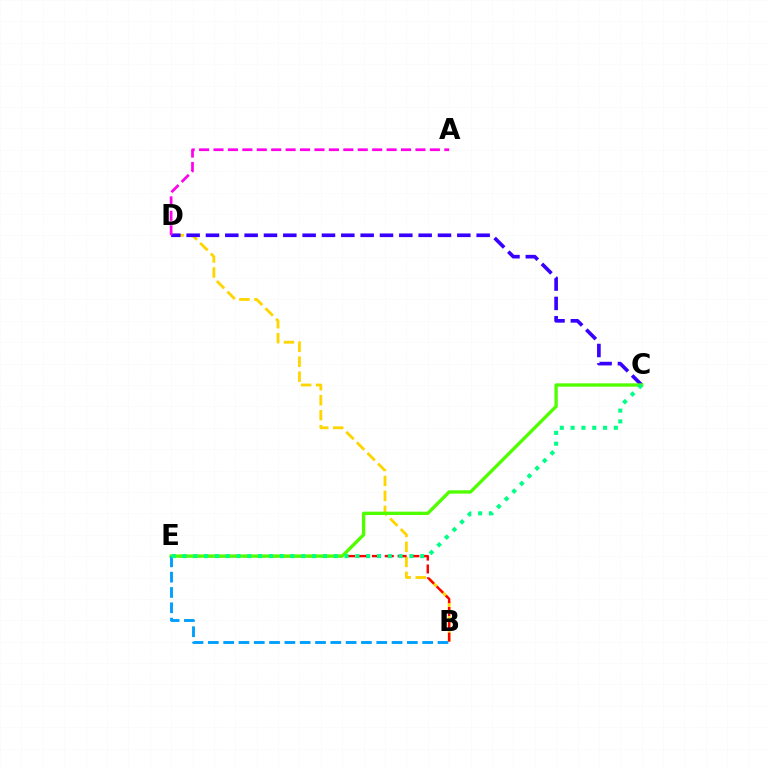{('B', 'D'): [{'color': '#ffd500', 'line_style': 'dashed', 'thickness': 2.03}], ('C', 'D'): [{'color': '#3700ff', 'line_style': 'dashed', 'thickness': 2.63}], ('A', 'D'): [{'color': '#ff00ed', 'line_style': 'dashed', 'thickness': 1.96}], ('B', 'E'): [{'color': '#ff0000', 'line_style': 'dashed', 'thickness': 1.75}, {'color': '#009eff', 'line_style': 'dashed', 'thickness': 2.08}], ('C', 'E'): [{'color': '#4fff00', 'line_style': 'solid', 'thickness': 2.4}, {'color': '#00ff86', 'line_style': 'dotted', 'thickness': 2.94}]}